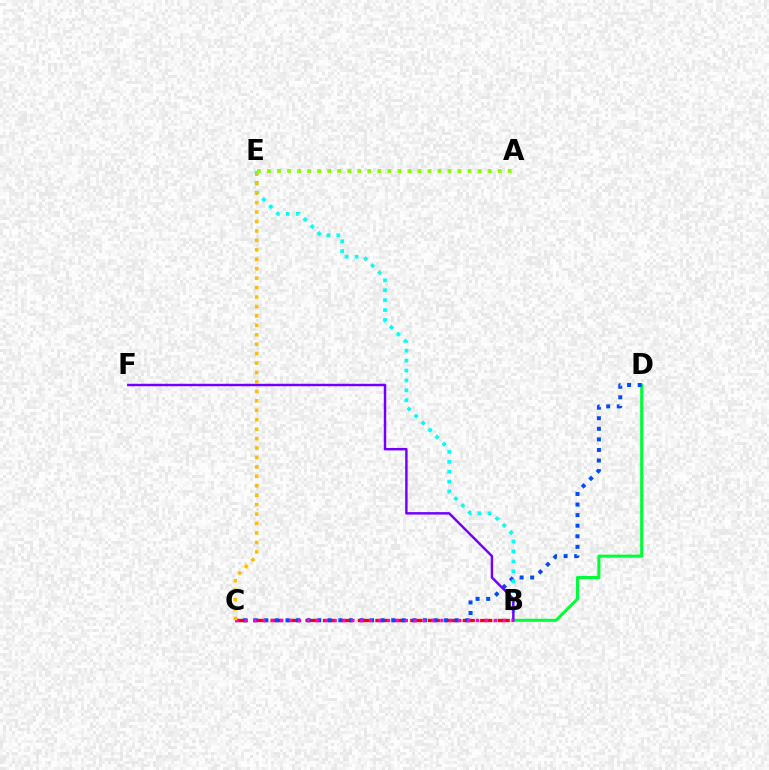{('B', 'C'): [{'color': '#ff0000', 'line_style': 'dashed', 'thickness': 2.37}, {'color': '#ff00cf', 'line_style': 'dotted', 'thickness': 2.42}], ('B', 'D'): [{'color': '#00ff39', 'line_style': 'solid', 'thickness': 2.2}], ('C', 'D'): [{'color': '#004bff', 'line_style': 'dotted', 'thickness': 2.87}], ('B', 'E'): [{'color': '#00fff6', 'line_style': 'dotted', 'thickness': 2.69}], ('B', 'F'): [{'color': '#7200ff', 'line_style': 'solid', 'thickness': 1.76}], ('C', 'E'): [{'color': '#ffbd00', 'line_style': 'dotted', 'thickness': 2.56}], ('A', 'E'): [{'color': '#84ff00', 'line_style': 'dotted', 'thickness': 2.73}]}